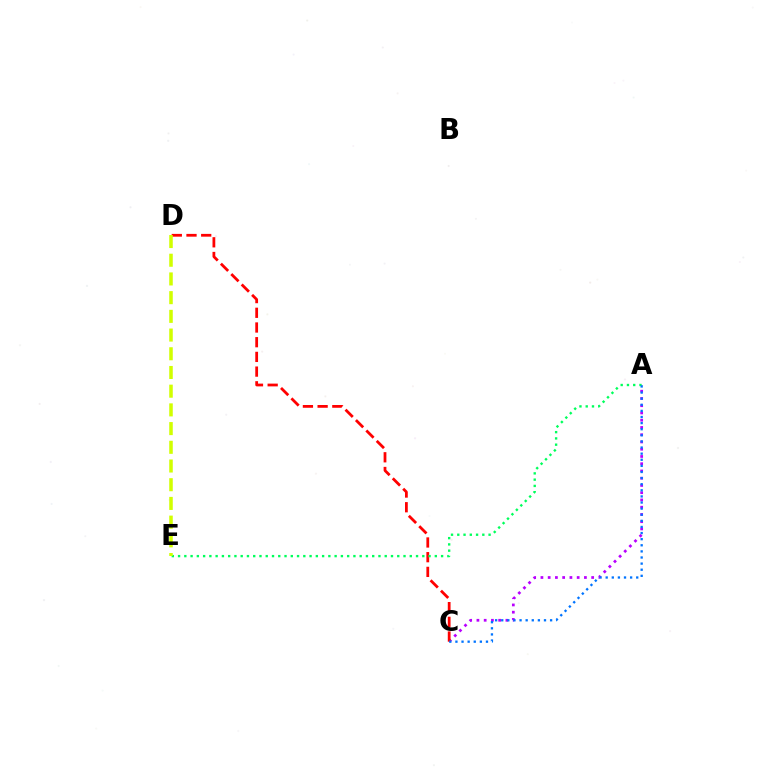{('A', 'C'): [{'color': '#b900ff', 'line_style': 'dotted', 'thickness': 1.97}, {'color': '#0074ff', 'line_style': 'dotted', 'thickness': 1.66}], ('C', 'D'): [{'color': '#ff0000', 'line_style': 'dashed', 'thickness': 2.0}], ('A', 'E'): [{'color': '#00ff5c', 'line_style': 'dotted', 'thickness': 1.7}], ('D', 'E'): [{'color': '#d1ff00', 'line_style': 'dashed', 'thickness': 2.54}]}